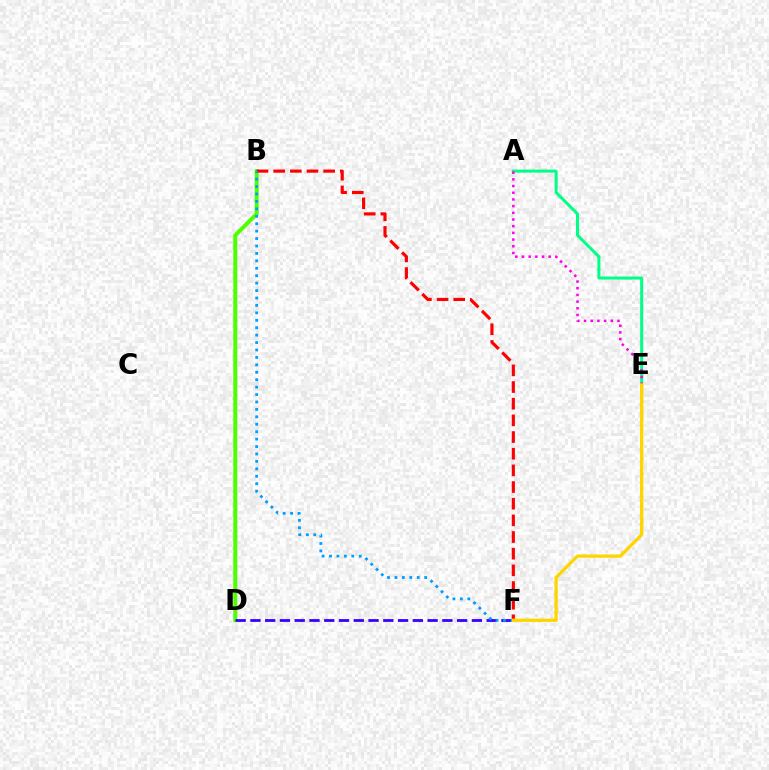{('A', 'E'): [{'color': '#00ff86', 'line_style': 'solid', 'thickness': 2.17}, {'color': '#ff00ed', 'line_style': 'dotted', 'thickness': 1.82}], ('B', 'D'): [{'color': '#4fff00', 'line_style': 'solid', 'thickness': 2.88}], ('D', 'F'): [{'color': '#3700ff', 'line_style': 'dashed', 'thickness': 2.01}], ('B', 'F'): [{'color': '#ff0000', 'line_style': 'dashed', 'thickness': 2.26}, {'color': '#009eff', 'line_style': 'dotted', 'thickness': 2.02}], ('E', 'F'): [{'color': '#ffd500', 'line_style': 'solid', 'thickness': 2.38}]}